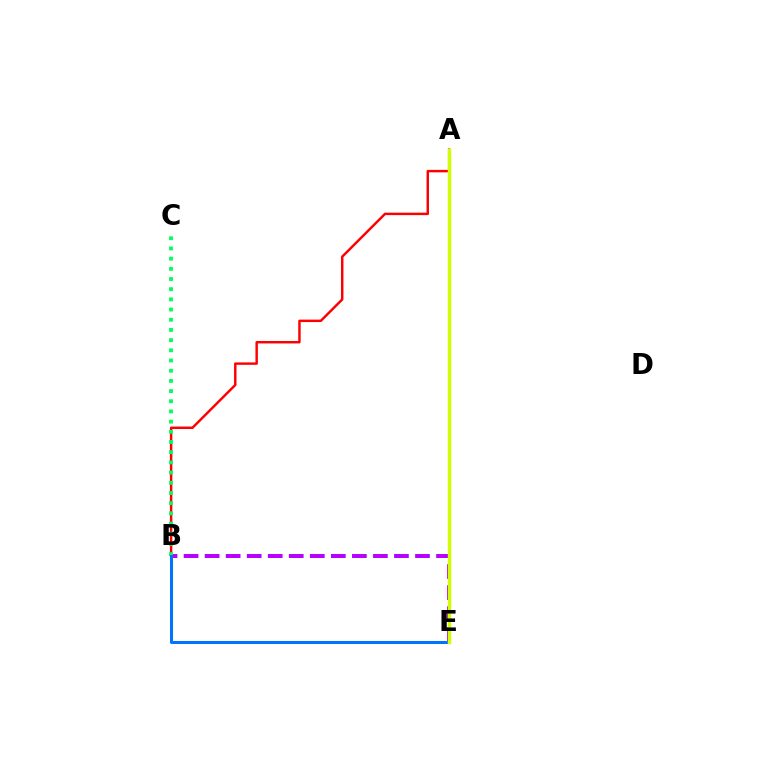{('B', 'E'): [{'color': '#b900ff', 'line_style': 'dashed', 'thickness': 2.86}, {'color': '#0074ff', 'line_style': 'solid', 'thickness': 2.18}], ('A', 'B'): [{'color': '#ff0000', 'line_style': 'solid', 'thickness': 1.76}], ('B', 'C'): [{'color': '#00ff5c', 'line_style': 'dotted', 'thickness': 2.77}], ('A', 'E'): [{'color': '#d1ff00', 'line_style': 'solid', 'thickness': 2.44}]}